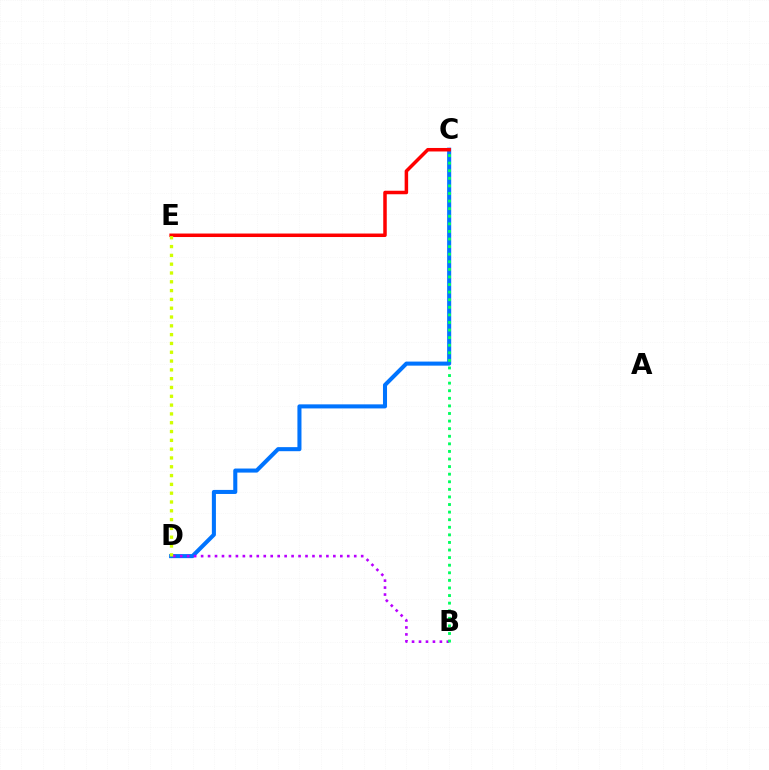{('C', 'D'): [{'color': '#0074ff', 'line_style': 'solid', 'thickness': 2.92}], ('B', 'D'): [{'color': '#b900ff', 'line_style': 'dotted', 'thickness': 1.89}], ('B', 'C'): [{'color': '#00ff5c', 'line_style': 'dotted', 'thickness': 2.06}], ('C', 'E'): [{'color': '#ff0000', 'line_style': 'solid', 'thickness': 2.52}], ('D', 'E'): [{'color': '#d1ff00', 'line_style': 'dotted', 'thickness': 2.39}]}